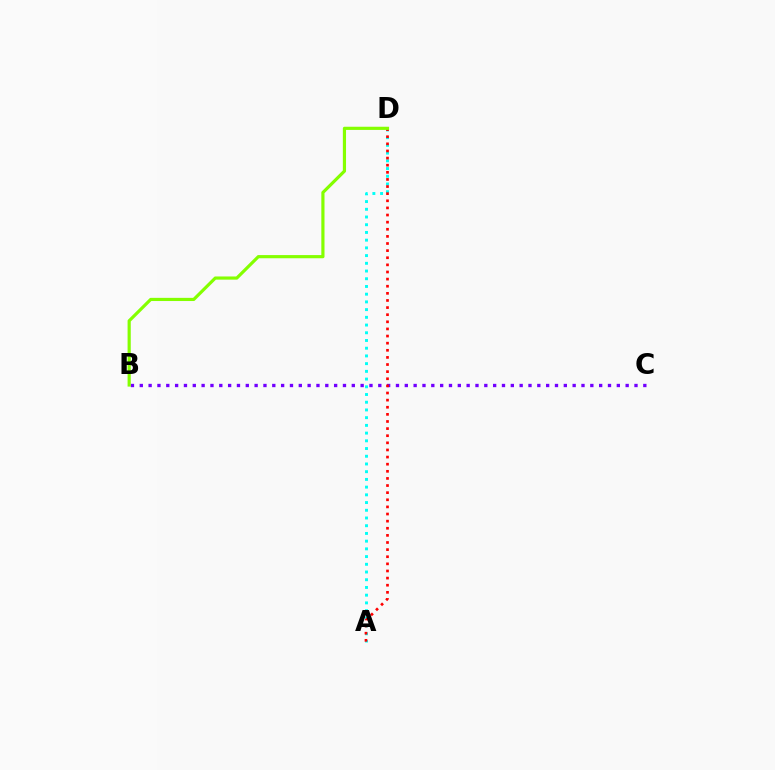{('B', 'C'): [{'color': '#7200ff', 'line_style': 'dotted', 'thickness': 2.4}], ('A', 'D'): [{'color': '#00fff6', 'line_style': 'dotted', 'thickness': 2.1}, {'color': '#ff0000', 'line_style': 'dotted', 'thickness': 1.93}], ('B', 'D'): [{'color': '#84ff00', 'line_style': 'solid', 'thickness': 2.29}]}